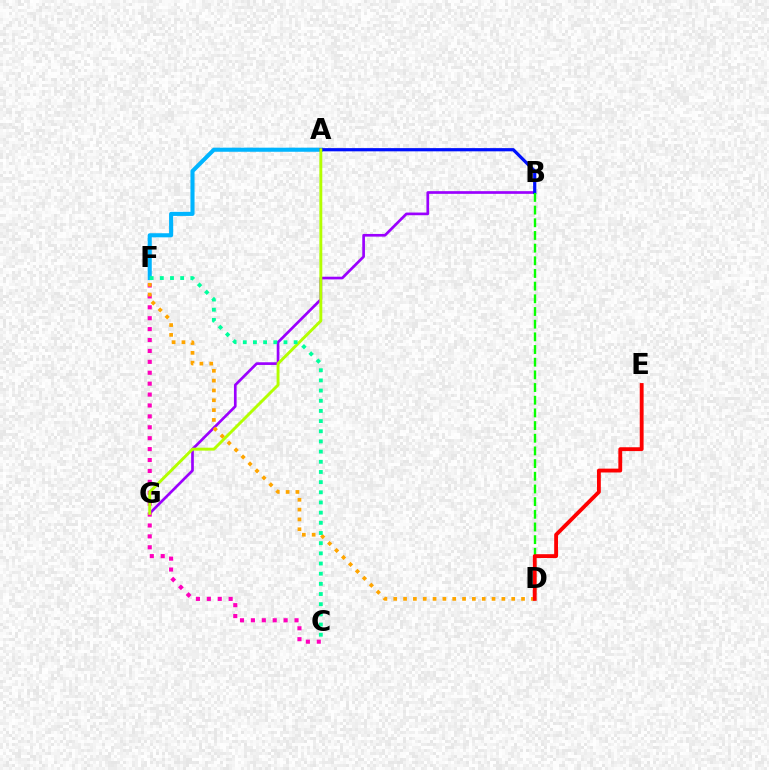{('B', 'G'): [{'color': '#9b00ff', 'line_style': 'solid', 'thickness': 1.93}], ('A', 'F'): [{'color': '#00b5ff', 'line_style': 'solid', 'thickness': 2.94}], ('C', 'F'): [{'color': '#ff00bd', 'line_style': 'dotted', 'thickness': 2.96}, {'color': '#00ff9d', 'line_style': 'dotted', 'thickness': 2.76}], ('A', 'B'): [{'color': '#0010ff', 'line_style': 'solid', 'thickness': 2.31}], ('A', 'G'): [{'color': '#b3ff00', 'line_style': 'solid', 'thickness': 2.09}], ('B', 'D'): [{'color': '#08ff00', 'line_style': 'dashed', 'thickness': 1.72}], ('D', 'F'): [{'color': '#ffa500', 'line_style': 'dotted', 'thickness': 2.67}], ('D', 'E'): [{'color': '#ff0000', 'line_style': 'solid', 'thickness': 2.77}]}